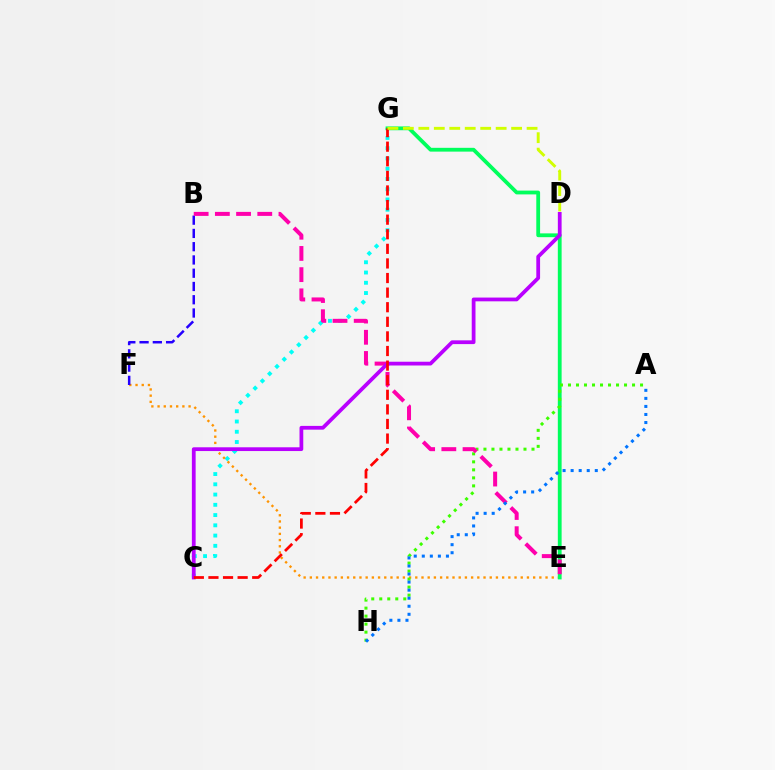{('C', 'G'): [{'color': '#00fff6', 'line_style': 'dotted', 'thickness': 2.79}, {'color': '#ff0000', 'line_style': 'dashed', 'thickness': 1.98}], ('E', 'F'): [{'color': '#ff9400', 'line_style': 'dotted', 'thickness': 1.69}], ('B', 'F'): [{'color': '#2500ff', 'line_style': 'dashed', 'thickness': 1.8}], ('E', 'G'): [{'color': '#00ff5c', 'line_style': 'solid', 'thickness': 2.73}], ('A', 'H'): [{'color': '#3dff00', 'line_style': 'dotted', 'thickness': 2.18}, {'color': '#0074ff', 'line_style': 'dotted', 'thickness': 2.19}], ('B', 'E'): [{'color': '#ff00ac', 'line_style': 'dashed', 'thickness': 2.88}], ('C', 'D'): [{'color': '#b900ff', 'line_style': 'solid', 'thickness': 2.71}], ('D', 'G'): [{'color': '#d1ff00', 'line_style': 'dashed', 'thickness': 2.1}]}